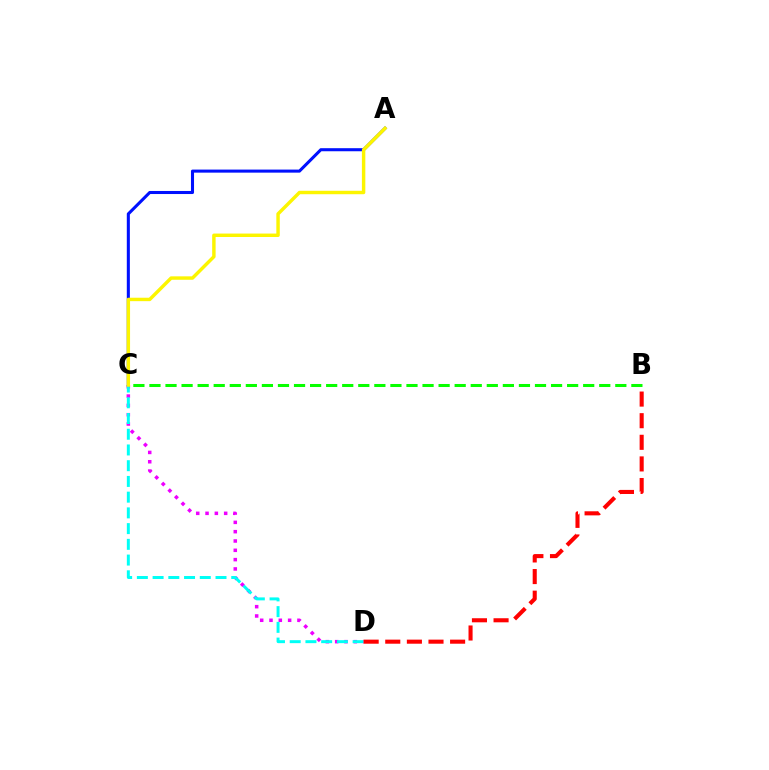{('C', 'D'): [{'color': '#ee00ff', 'line_style': 'dotted', 'thickness': 2.53}, {'color': '#00fff6', 'line_style': 'dashed', 'thickness': 2.14}], ('A', 'C'): [{'color': '#0010ff', 'line_style': 'solid', 'thickness': 2.2}, {'color': '#fcf500', 'line_style': 'solid', 'thickness': 2.47}], ('B', 'D'): [{'color': '#ff0000', 'line_style': 'dashed', 'thickness': 2.94}], ('B', 'C'): [{'color': '#08ff00', 'line_style': 'dashed', 'thickness': 2.18}]}